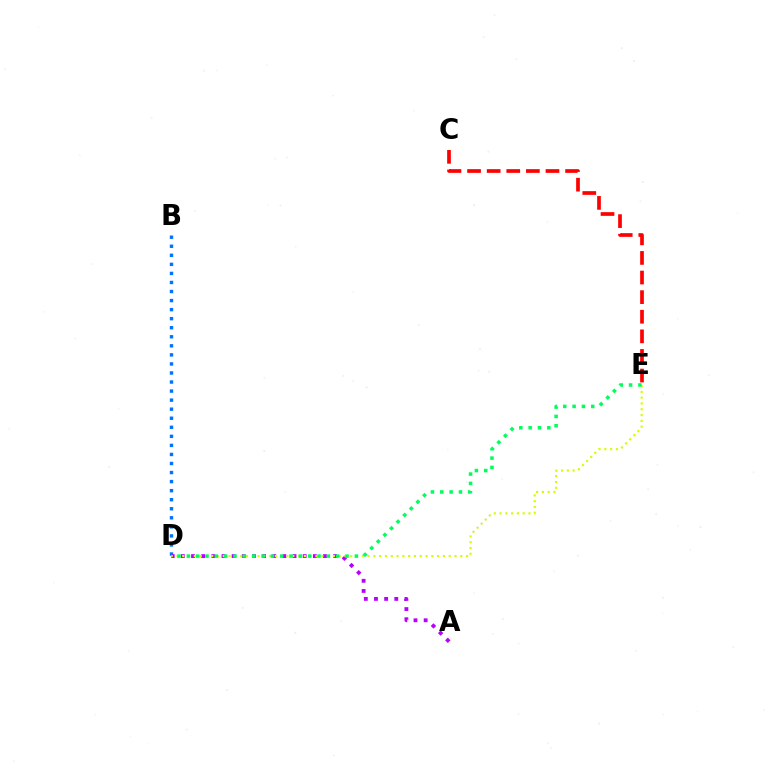{('B', 'D'): [{'color': '#0074ff', 'line_style': 'dotted', 'thickness': 2.46}], ('A', 'D'): [{'color': '#b900ff', 'line_style': 'dotted', 'thickness': 2.76}], ('D', 'E'): [{'color': '#d1ff00', 'line_style': 'dotted', 'thickness': 1.57}, {'color': '#00ff5c', 'line_style': 'dotted', 'thickness': 2.54}], ('C', 'E'): [{'color': '#ff0000', 'line_style': 'dashed', 'thickness': 2.66}]}